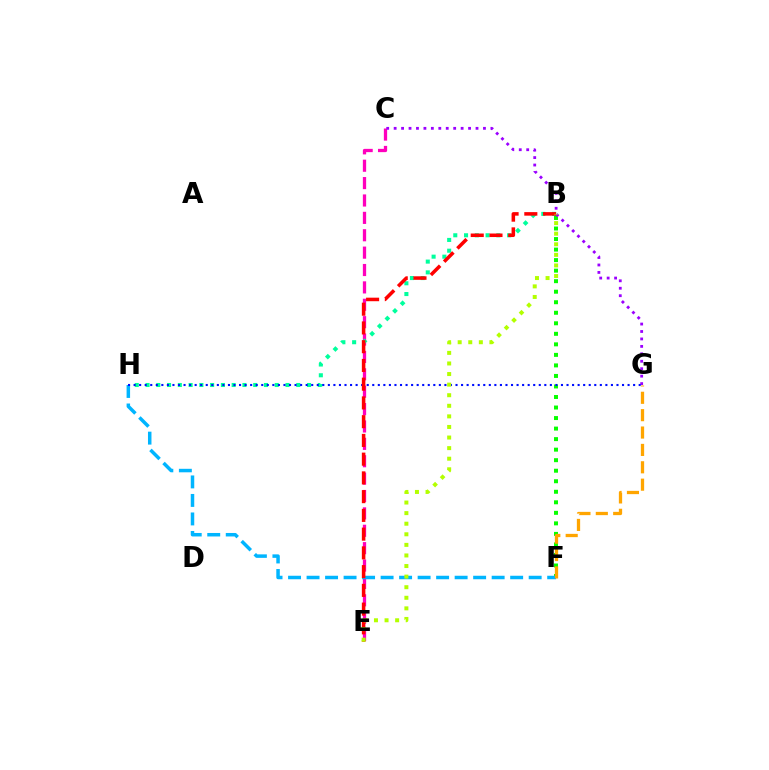{('B', 'F'): [{'color': '#08ff00', 'line_style': 'dotted', 'thickness': 2.86}], ('C', 'E'): [{'color': '#ff00bd', 'line_style': 'dashed', 'thickness': 2.36}], ('F', 'H'): [{'color': '#00b5ff', 'line_style': 'dashed', 'thickness': 2.51}], ('B', 'H'): [{'color': '#00ff9d', 'line_style': 'dotted', 'thickness': 2.93}], ('C', 'G'): [{'color': '#9b00ff', 'line_style': 'dotted', 'thickness': 2.02}], ('F', 'G'): [{'color': '#ffa500', 'line_style': 'dashed', 'thickness': 2.36}], ('G', 'H'): [{'color': '#0010ff', 'line_style': 'dotted', 'thickness': 1.51}], ('B', 'E'): [{'color': '#ff0000', 'line_style': 'dashed', 'thickness': 2.55}, {'color': '#b3ff00', 'line_style': 'dotted', 'thickness': 2.88}]}